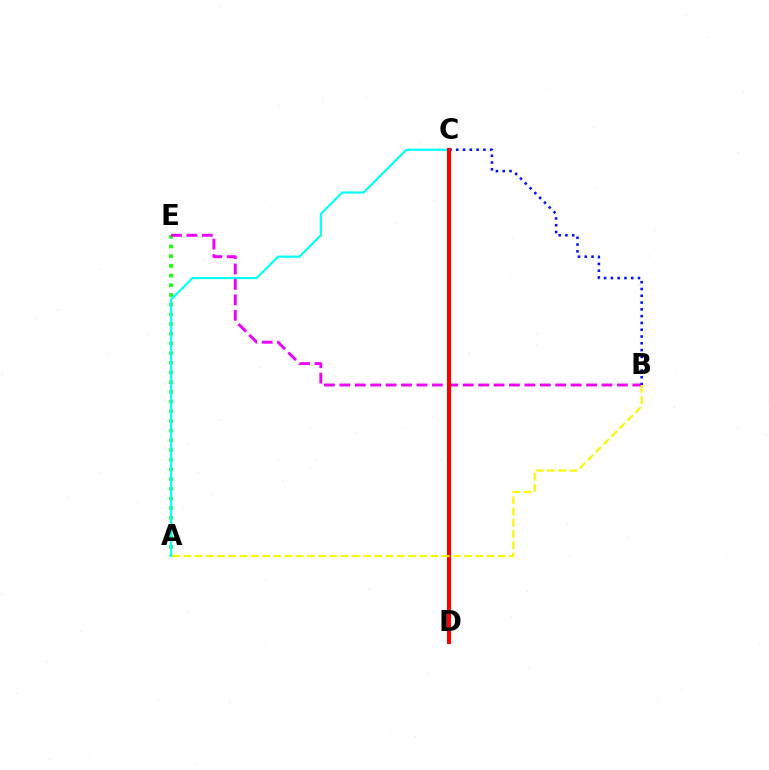{('A', 'E'): [{'color': '#08ff00', 'line_style': 'dotted', 'thickness': 2.63}], ('A', 'C'): [{'color': '#00fff6', 'line_style': 'solid', 'thickness': 1.55}], ('B', 'E'): [{'color': '#ee00ff', 'line_style': 'dashed', 'thickness': 2.09}], ('B', 'C'): [{'color': '#0010ff', 'line_style': 'dotted', 'thickness': 1.84}], ('C', 'D'): [{'color': '#ff0000', 'line_style': 'solid', 'thickness': 2.94}], ('A', 'B'): [{'color': '#fcf500', 'line_style': 'dashed', 'thickness': 1.53}]}